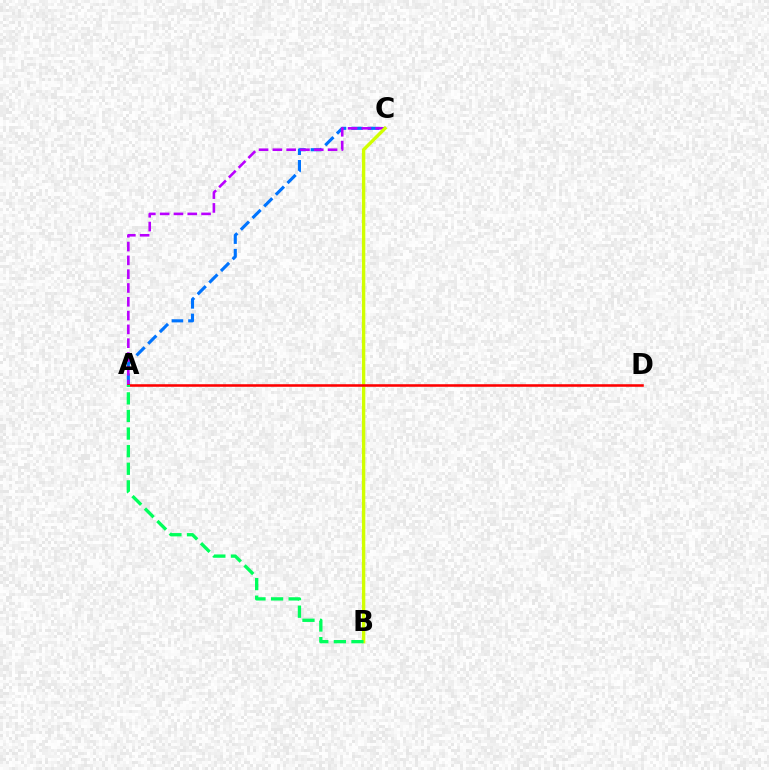{('A', 'C'): [{'color': '#0074ff', 'line_style': 'dashed', 'thickness': 2.24}, {'color': '#b900ff', 'line_style': 'dashed', 'thickness': 1.87}], ('B', 'C'): [{'color': '#d1ff00', 'line_style': 'solid', 'thickness': 2.42}], ('A', 'D'): [{'color': '#ff0000', 'line_style': 'solid', 'thickness': 1.84}], ('A', 'B'): [{'color': '#00ff5c', 'line_style': 'dashed', 'thickness': 2.39}]}